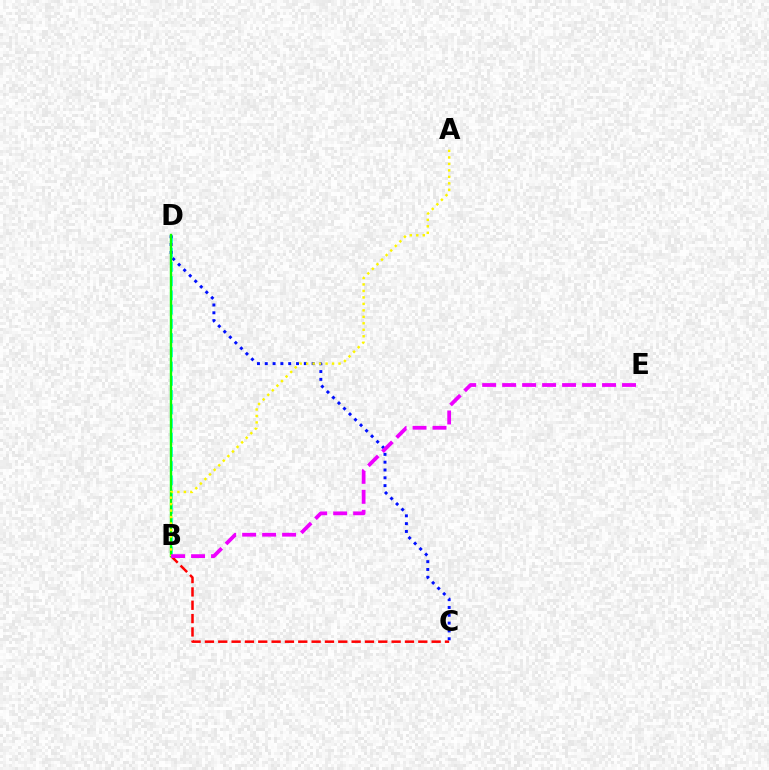{('B', 'C'): [{'color': '#ff0000', 'line_style': 'dashed', 'thickness': 1.81}], ('B', 'D'): [{'color': '#00fff6', 'line_style': 'dashed', 'thickness': 1.93}, {'color': '#08ff00', 'line_style': 'solid', 'thickness': 1.73}], ('C', 'D'): [{'color': '#0010ff', 'line_style': 'dotted', 'thickness': 2.12}], ('A', 'B'): [{'color': '#fcf500', 'line_style': 'dotted', 'thickness': 1.76}], ('B', 'E'): [{'color': '#ee00ff', 'line_style': 'dashed', 'thickness': 2.71}]}